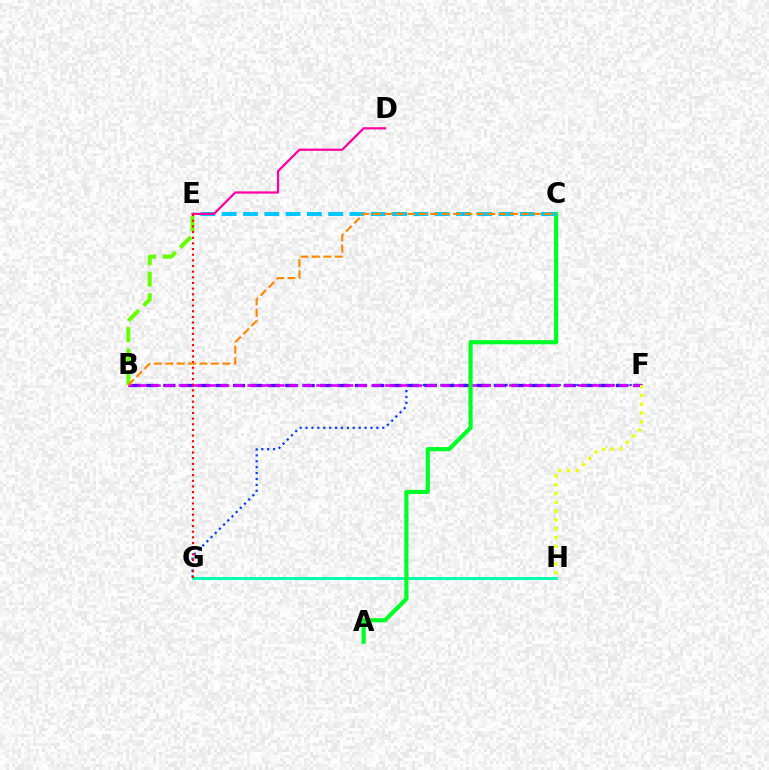{('B', 'F'): [{'color': '#4f00ff', 'line_style': 'dashed', 'thickness': 2.36}, {'color': '#d600ff', 'line_style': 'dashed', 'thickness': 1.87}], ('B', 'E'): [{'color': '#66ff00', 'line_style': 'dashed', 'thickness': 2.91}], ('G', 'H'): [{'color': '#00ffaf', 'line_style': 'solid', 'thickness': 2.1}], ('F', 'G'): [{'color': '#003fff', 'line_style': 'dotted', 'thickness': 1.6}], ('F', 'H'): [{'color': '#eeff00', 'line_style': 'dotted', 'thickness': 2.39}], ('A', 'C'): [{'color': '#00ff27', 'line_style': 'solid', 'thickness': 2.99}], ('C', 'E'): [{'color': '#00c7ff', 'line_style': 'dashed', 'thickness': 2.89}], ('D', 'E'): [{'color': '#ff00a0', 'line_style': 'solid', 'thickness': 1.6}], ('E', 'G'): [{'color': '#ff0000', 'line_style': 'dotted', 'thickness': 1.54}], ('B', 'C'): [{'color': '#ff8800', 'line_style': 'dashed', 'thickness': 1.55}]}